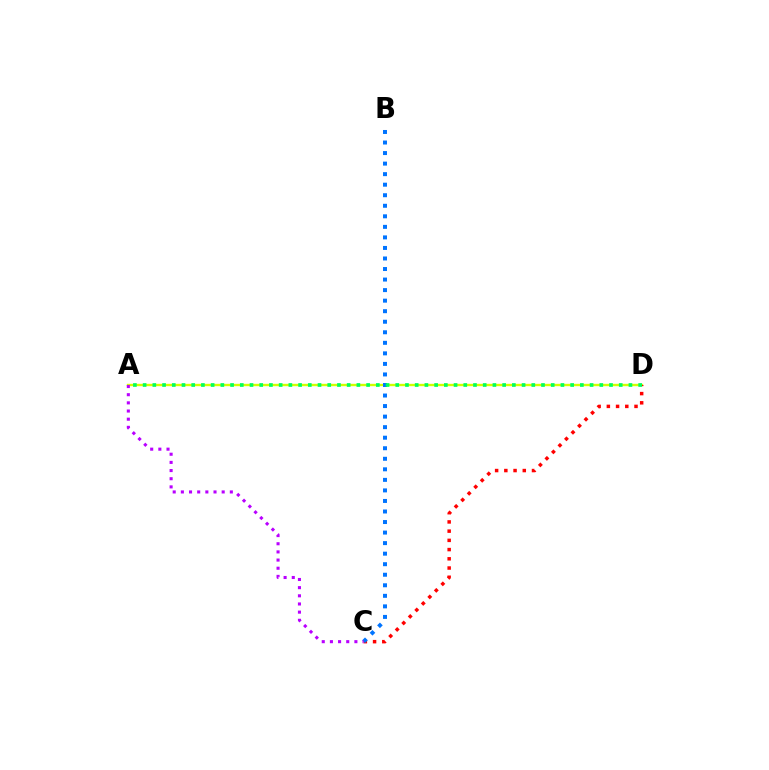{('A', 'D'): [{'color': '#d1ff00', 'line_style': 'solid', 'thickness': 1.71}, {'color': '#00ff5c', 'line_style': 'dotted', 'thickness': 2.64}], ('C', 'D'): [{'color': '#ff0000', 'line_style': 'dotted', 'thickness': 2.51}], ('B', 'C'): [{'color': '#0074ff', 'line_style': 'dotted', 'thickness': 2.86}], ('A', 'C'): [{'color': '#b900ff', 'line_style': 'dotted', 'thickness': 2.22}]}